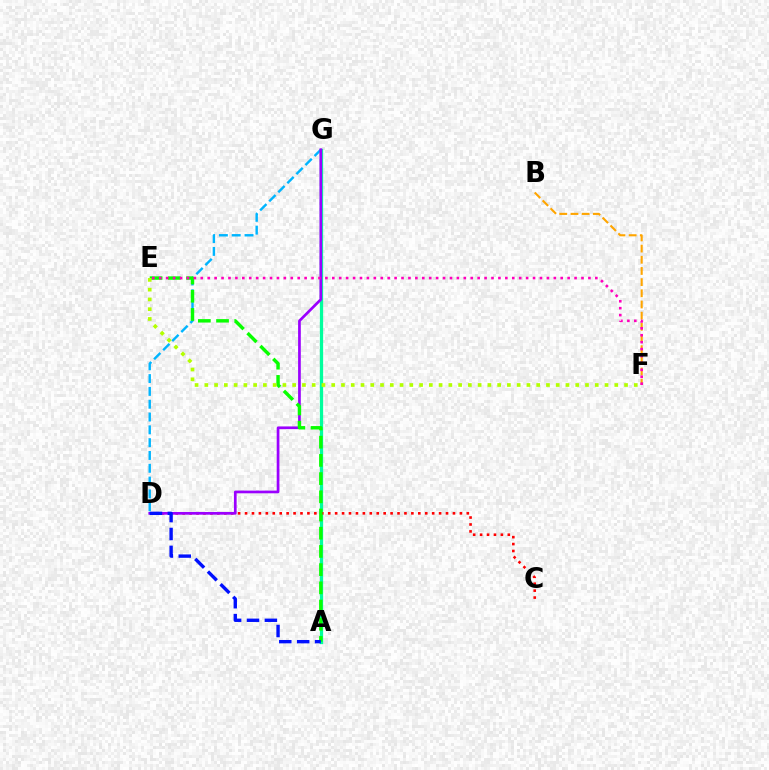{('A', 'G'): [{'color': '#00ff9d', 'line_style': 'solid', 'thickness': 2.36}], ('C', 'D'): [{'color': '#ff0000', 'line_style': 'dotted', 'thickness': 1.88}], ('B', 'F'): [{'color': '#ffa500', 'line_style': 'dashed', 'thickness': 1.52}], ('D', 'G'): [{'color': '#00b5ff', 'line_style': 'dashed', 'thickness': 1.74}, {'color': '#9b00ff', 'line_style': 'solid', 'thickness': 1.95}], ('A', 'E'): [{'color': '#08ff00', 'line_style': 'dashed', 'thickness': 2.47}], ('A', 'D'): [{'color': '#0010ff', 'line_style': 'dashed', 'thickness': 2.43}], ('E', 'F'): [{'color': '#ff00bd', 'line_style': 'dotted', 'thickness': 1.88}, {'color': '#b3ff00', 'line_style': 'dotted', 'thickness': 2.65}]}